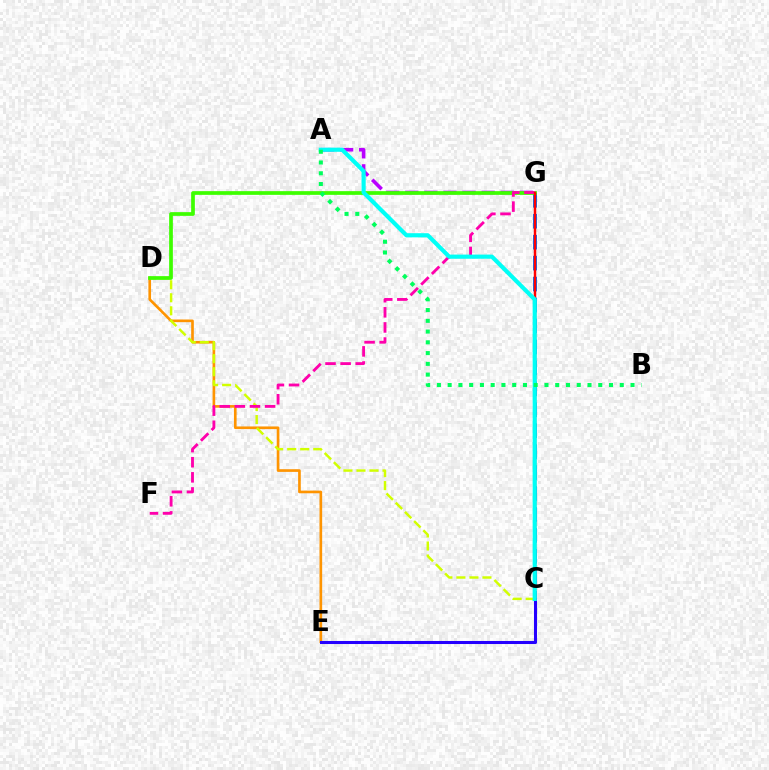{('D', 'E'): [{'color': '#ff9400', 'line_style': 'solid', 'thickness': 1.91}], ('C', 'G'): [{'color': '#0074ff', 'line_style': 'dashed', 'thickness': 2.84}, {'color': '#ff0000', 'line_style': 'solid', 'thickness': 1.76}], ('C', 'D'): [{'color': '#d1ff00', 'line_style': 'dashed', 'thickness': 1.77}], ('A', 'G'): [{'color': '#b900ff', 'line_style': 'dashed', 'thickness': 2.59}], ('C', 'E'): [{'color': '#2500ff', 'line_style': 'solid', 'thickness': 2.19}], ('D', 'G'): [{'color': '#3dff00', 'line_style': 'solid', 'thickness': 2.67}], ('F', 'G'): [{'color': '#ff00ac', 'line_style': 'dashed', 'thickness': 2.05}], ('A', 'C'): [{'color': '#00fff6', 'line_style': 'solid', 'thickness': 2.99}], ('A', 'B'): [{'color': '#00ff5c', 'line_style': 'dotted', 'thickness': 2.92}]}